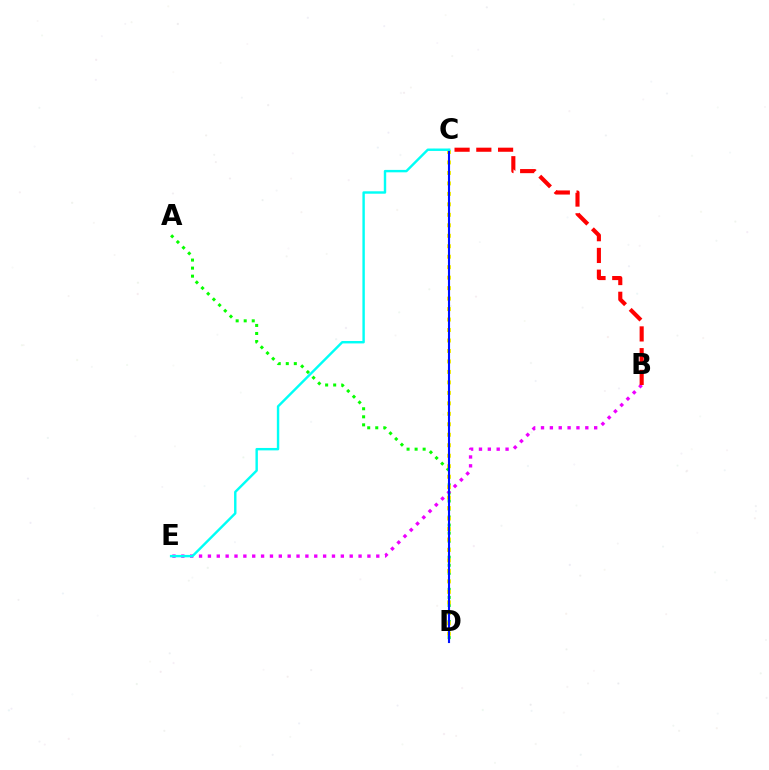{('A', 'D'): [{'color': '#08ff00', 'line_style': 'dotted', 'thickness': 2.18}], ('C', 'D'): [{'color': '#fcf500', 'line_style': 'dotted', 'thickness': 2.85}, {'color': '#0010ff', 'line_style': 'solid', 'thickness': 1.52}], ('B', 'E'): [{'color': '#ee00ff', 'line_style': 'dotted', 'thickness': 2.41}], ('B', 'C'): [{'color': '#ff0000', 'line_style': 'dashed', 'thickness': 2.95}], ('C', 'E'): [{'color': '#00fff6', 'line_style': 'solid', 'thickness': 1.74}]}